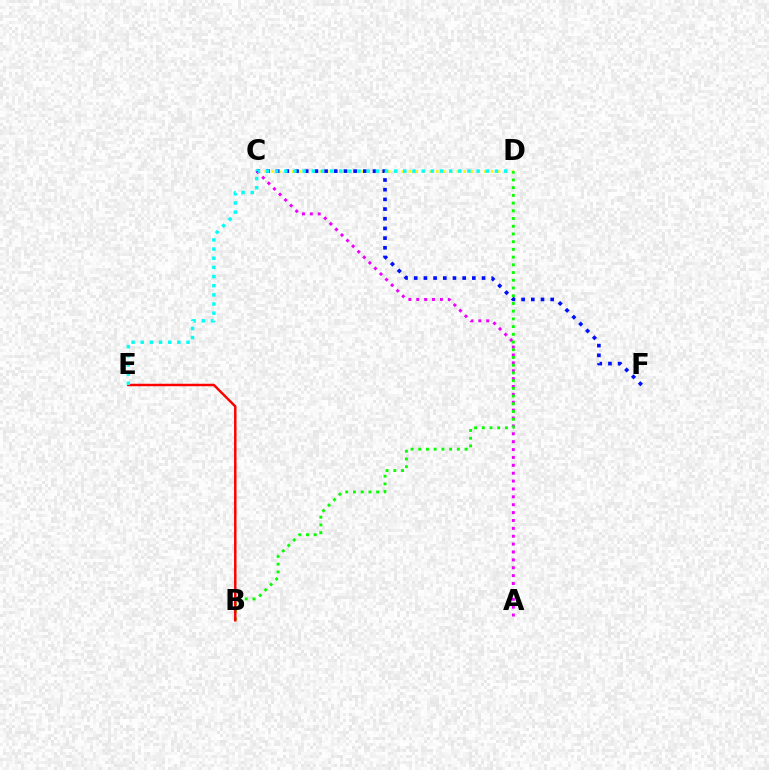{('A', 'C'): [{'color': '#ee00ff', 'line_style': 'dotted', 'thickness': 2.14}], ('C', 'D'): [{'color': '#fcf500', 'line_style': 'dotted', 'thickness': 1.87}], ('B', 'D'): [{'color': '#08ff00', 'line_style': 'dotted', 'thickness': 2.1}], ('C', 'F'): [{'color': '#0010ff', 'line_style': 'dotted', 'thickness': 2.63}], ('B', 'E'): [{'color': '#ff0000', 'line_style': 'solid', 'thickness': 1.78}], ('D', 'E'): [{'color': '#00fff6', 'line_style': 'dotted', 'thickness': 2.49}]}